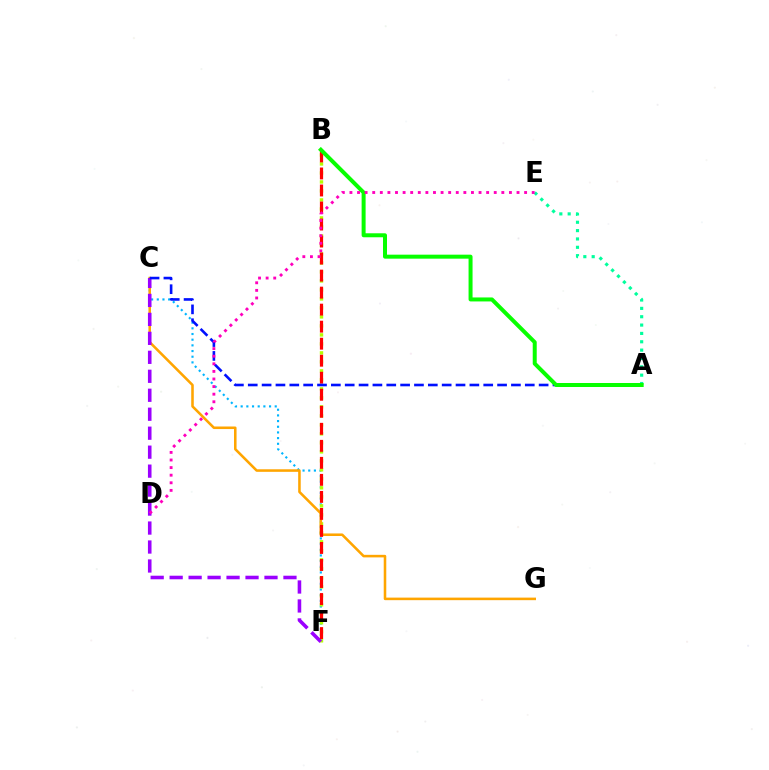{('C', 'F'): [{'color': '#00b5ff', 'line_style': 'dotted', 'thickness': 1.54}, {'color': '#9b00ff', 'line_style': 'dashed', 'thickness': 2.58}], ('B', 'F'): [{'color': '#b3ff00', 'line_style': 'dotted', 'thickness': 2.44}, {'color': '#ff0000', 'line_style': 'dashed', 'thickness': 2.31}], ('C', 'G'): [{'color': '#ffa500', 'line_style': 'solid', 'thickness': 1.84}], ('A', 'E'): [{'color': '#00ff9d', 'line_style': 'dotted', 'thickness': 2.27}], ('A', 'C'): [{'color': '#0010ff', 'line_style': 'dashed', 'thickness': 1.88}], ('A', 'B'): [{'color': '#08ff00', 'line_style': 'solid', 'thickness': 2.87}], ('D', 'E'): [{'color': '#ff00bd', 'line_style': 'dotted', 'thickness': 2.06}]}